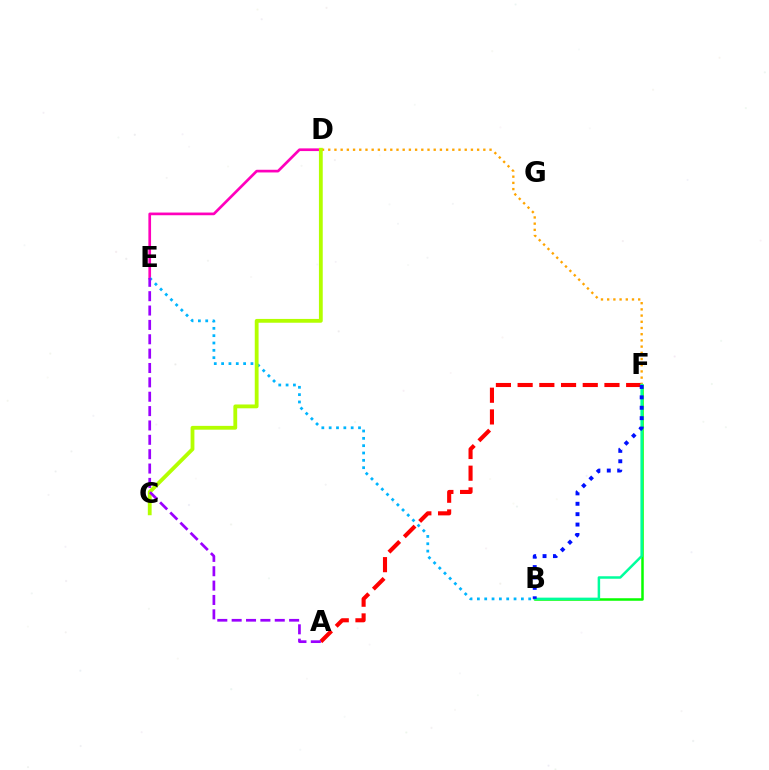{('A', 'F'): [{'color': '#ff0000', 'line_style': 'dashed', 'thickness': 2.95}], ('D', 'E'): [{'color': '#ff00bd', 'line_style': 'solid', 'thickness': 1.93}], ('B', 'F'): [{'color': '#08ff00', 'line_style': 'solid', 'thickness': 1.81}, {'color': '#00ff9d', 'line_style': 'solid', 'thickness': 1.8}, {'color': '#0010ff', 'line_style': 'dotted', 'thickness': 2.82}], ('D', 'F'): [{'color': '#ffa500', 'line_style': 'dotted', 'thickness': 1.69}], ('B', 'E'): [{'color': '#00b5ff', 'line_style': 'dotted', 'thickness': 1.99}], ('C', 'D'): [{'color': '#b3ff00', 'line_style': 'solid', 'thickness': 2.75}], ('A', 'E'): [{'color': '#9b00ff', 'line_style': 'dashed', 'thickness': 1.95}]}